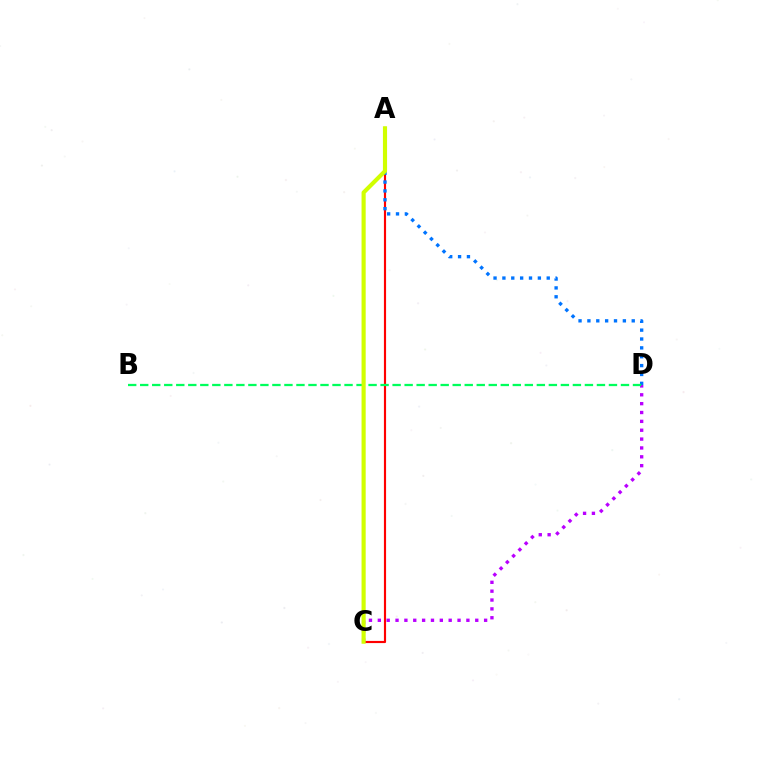{('A', 'C'): [{'color': '#ff0000', 'line_style': 'solid', 'thickness': 1.55}, {'color': '#d1ff00', 'line_style': 'solid', 'thickness': 2.98}], ('C', 'D'): [{'color': '#b900ff', 'line_style': 'dotted', 'thickness': 2.41}], ('A', 'D'): [{'color': '#0074ff', 'line_style': 'dotted', 'thickness': 2.41}], ('B', 'D'): [{'color': '#00ff5c', 'line_style': 'dashed', 'thickness': 1.63}]}